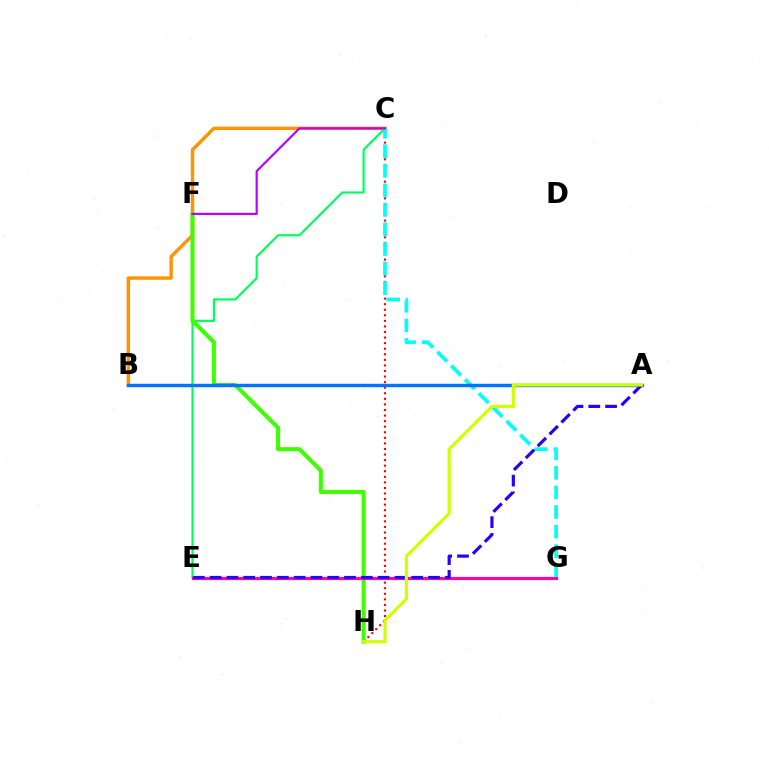{('C', 'E'): [{'color': '#00ff5c', 'line_style': 'solid', 'thickness': 1.57}], ('B', 'C'): [{'color': '#ff9400', 'line_style': 'solid', 'thickness': 2.47}], ('C', 'H'): [{'color': '#ff0000', 'line_style': 'dotted', 'thickness': 1.51}], ('C', 'G'): [{'color': '#00fff6', 'line_style': 'dashed', 'thickness': 2.66}], ('F', 'H'): [{'color': '#3dff00', 'line_style': 'solid', 'thickness': 2.91}], ('E', 'G'): [{'color': '#ff00ac', 'line_style': 'solid', 'thickness': 2.26}], ('A', 'B'): [{'color': '#0074ff', 'line_style': 'solid', 'thickness': 2.46}], ('A', 'E'): [{'color': '#2500ff', 'line_style': 'dashed', 'thickness': 2.28}], ('C', 'F'): [{'color': '#b900ff', 'line_style': 'solid', 'thickness': 1.57}], ('A', 'H'): [{'color': '#d1ff00', 'line_style': 'solid', 'thickness': 2.27}]}